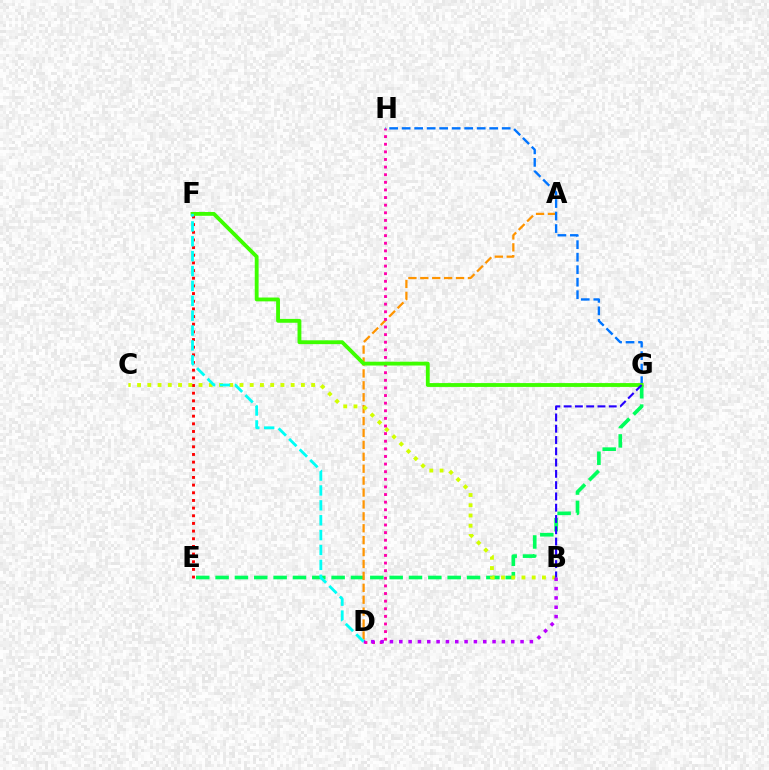{('E', 'G'): [{'color': '#00ff5c', 'line_style': 'dashed', 'thickness': 2.63}], ('A', 'D'): [{'color': '#ff9400', 'line_style': 'dashed', 'thickness': 1.62}], ('E', 'F'): [{'color': '#ff0000', 'line_style': 'dotted', 'thickness': 2.08}], ('B', 'C'): [{'color': '#d1ff00', 'line_style': 'dotted', 'thickness': 2.78}], ('D', 'H'): [{'color': '#ff00ac', 'line_style': 'dotted', 'thickness': 2.07}], ('G', 'H'): [{'color': '#0074ff', 'line_style': 'dashed', 'thickness': 1.7}], ('B', 'D'): [{'color': '#b900ff', 'line_style': 'dotted', 'thickness': 2.53}], ('F', 'G'): [{'color': '#3dff00', 'line_style': 'solid', 'thickness': 2.76}], ('B', 'G'): [{'color': '#2500ff', 'line_style': 'dashed', 'thickness': 1.53}], ('D', 'F'): [{'color': '#00fff6', 'line_style': 'dashed', 'thickness': 2.02}]}